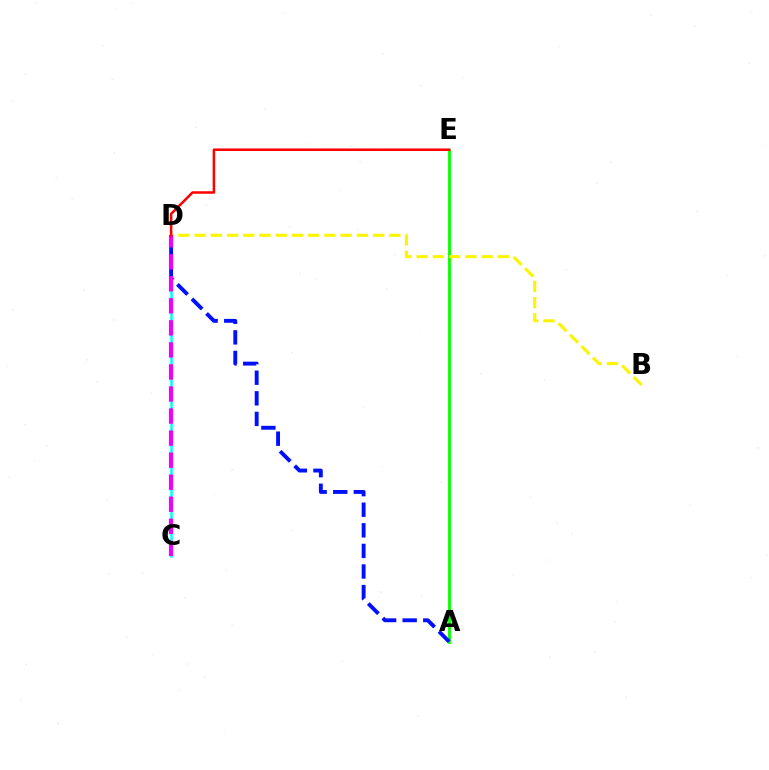{('A', 'E'): [{'color': '#08ff00', 'line_style': 'solid', 'thickness': 2.04}], ('C', 'D'): [{'color': '#00fff6', 'line_style': 'solid', 'thickness': 1.83}, {'color': '#ee00ff', 'line_style': 'dashed', 'thickness': 2.99}], ('B', 'D'): [{'color': '#fcf500', 'line_style': 'dashed', 'thickness': 2.2}], ('A', 'D'): [{'color': '#0010ff', 'line_style': 'dashed', 'thickness': 2.8}], ('D', 'E'): [{'color': '#ff0000', 'line_style': 'solid', 'thickness': 1.81}]}